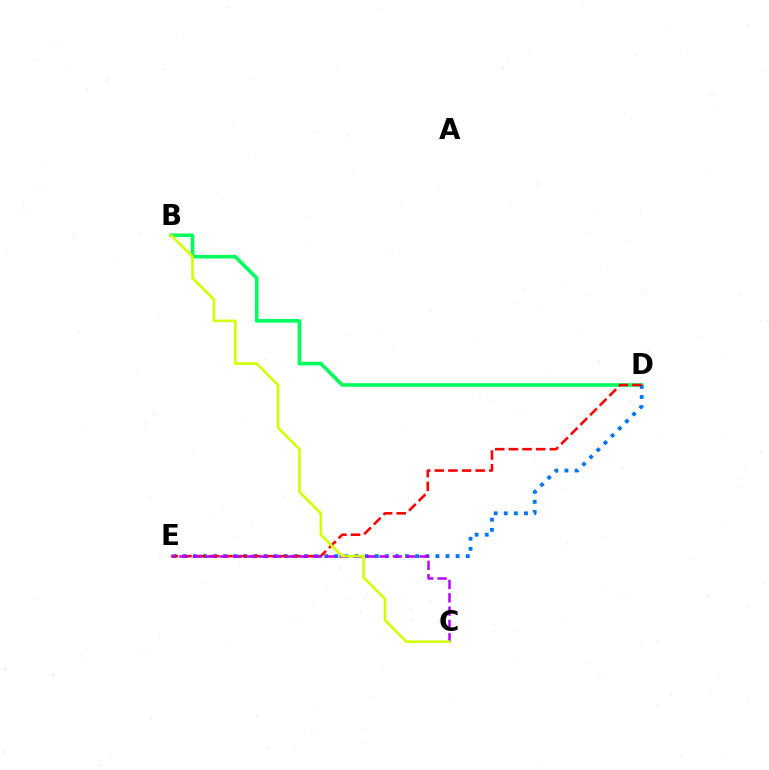{('B', 'D'): [{'color': '#00ff5c', 'line_style': 'solid', 'thickness': 2.6}], ('D', 'E'): [{'color': '#0074ff', 'line_style': 'dotted', 'thickness': 2.75}, {'color': '#ff0000', 'line_style': 'dashed', 'thickness': 1.85}], ('C', 'E'): [{'color': '#b900ff', 'line_style': 'dashed', 'thickness': 1.81}], ('B', 'C'): [{'color': '#d1ff00', 'line_style': 'solid', 'thickness': 1.88}]}